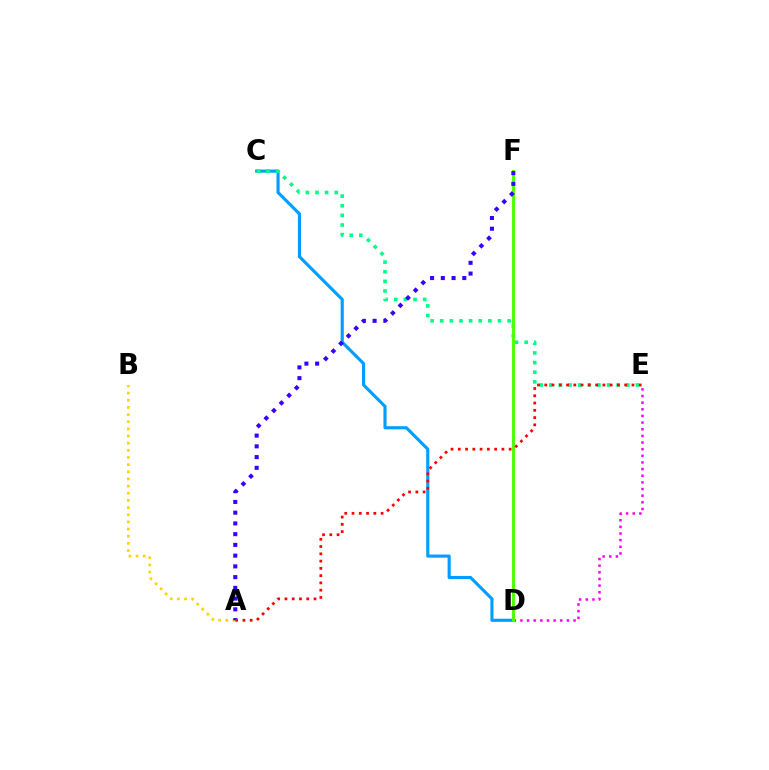{('A', 'B'): [{'color': '#ffd500', 'line_style': 'dotted', 'thickness': 1.94}], ('C', 'D'): [{'color': '#009eff', 'line_style': 'solid', 'thickness': 2.25}], ('C', 'E'): [{'color': '#00ff86', 'line_style': 'dotted', 'thickness': 2.61}], ('D', 'E'): [{'color': '#ff00ed', 'line_style': 'dotted', 'thickness': 1.81}], ('D', 'F'): [{'color': '#4fff00', 'line_style': 'solid', 'thickness': 2.11}], ('A', 'F'): [{'color': '#3700ff', 'line_style': 'dotted', 'thickness': 2.92}], ('A', 'E'): [{'color': '#ff0000', 'line_style': 'dotted', 'thickness': 1.97}]}